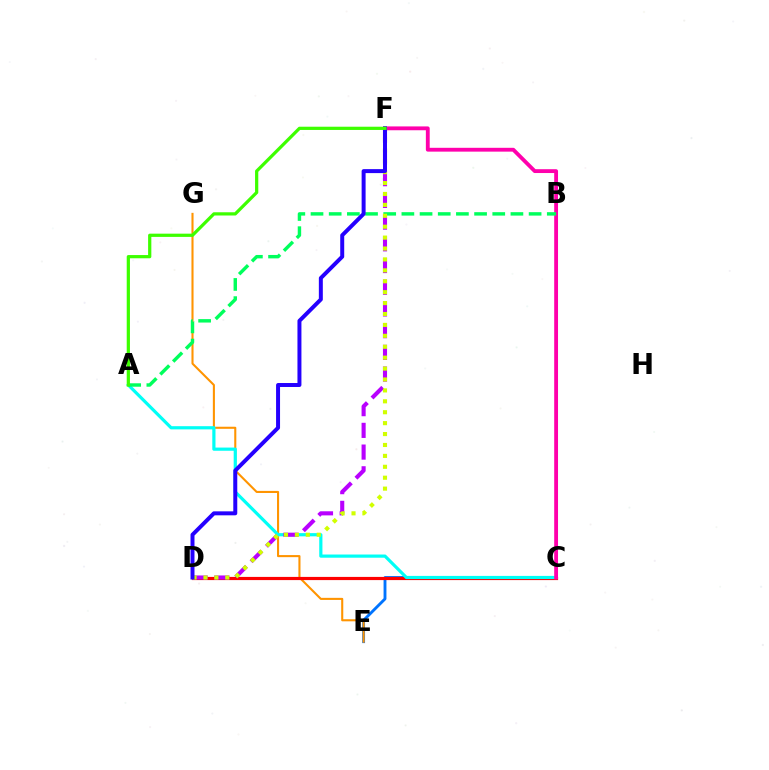{('C', 'E'): [{'color': '#0074ff', 'line_style': 'solid', 'thickness': 2.07}], ('E', 'G'): [{'color': '#ff9400', 'line_style': 'solid', 'thickness': 1.5}], ('C', 'D'): [{'color': '#ff0000', 'line_style': 'solid', 'thickness': 2.29}], ('A', 'C'): [{'color': '#00fff6', 'line_style': 'solid', 'thickness': 2.3}], ('C', 'F'): [{'color': '#ff00ac', 'line_style': 'solid', 'thickness': 2.76}], ('A', 'B'): [{'color': '#00ff5c', 'line_style': 'dashed', 'thickness': 2.47}], ('D', 'F'): [{'color': '#b900ff', 'line_style': 'dashed', 'thickness': 2.95}, {'color': '#d1ff00', 'line_style': 'dotted', 'thickness': 2.97}, {'color': '#2500ff', 'line_style': 'solid', 'thickness': 2.86}], ('A', 'F'): [{'color': '#3dff00', 'line_style': 'solid', 'thickness': 2.33}]}